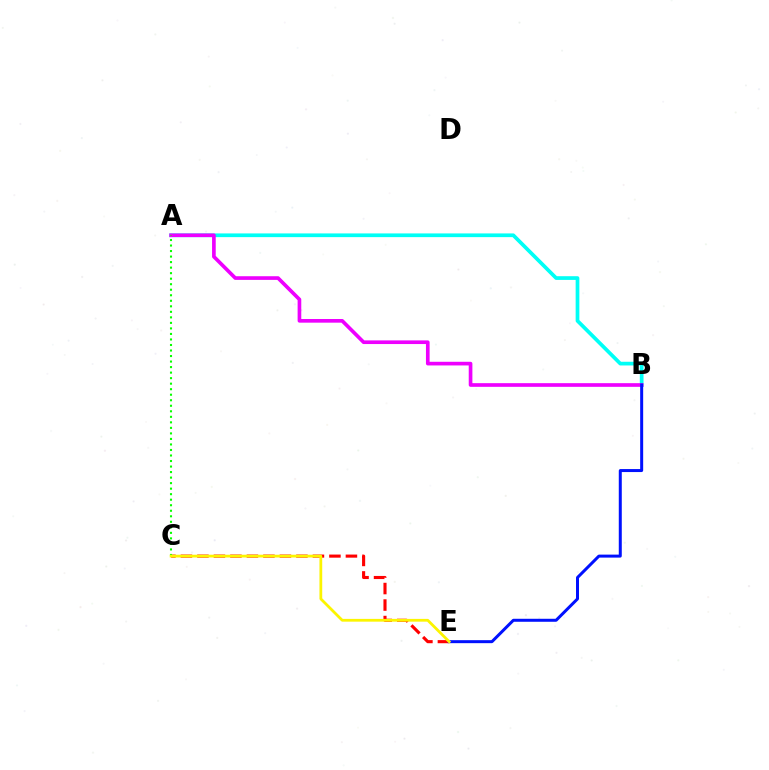{('A', 'B'): [{'color': '#00fff6', 'line_style': 'solid', 'thickness': 2.67}, {'color': '#ee00ff', 'line_style': 'solid', 'thickness': 2.64}], ('C', 'E'): [{'color': '#ff0000', 'line_style': 'dashed', 'thickness': 2.24}, {'color': '#fcf500', 'line_style': 'solid', 'thickness': 1.99}], ('A', 'C'): [{'color': '#08ff00', 'line_style': 'dotted', 'thickness': 1.5}], ('B', 'E'): [{'color': '#0010ff', 'line_style': 'solid', 'thickness': 2.16}]}